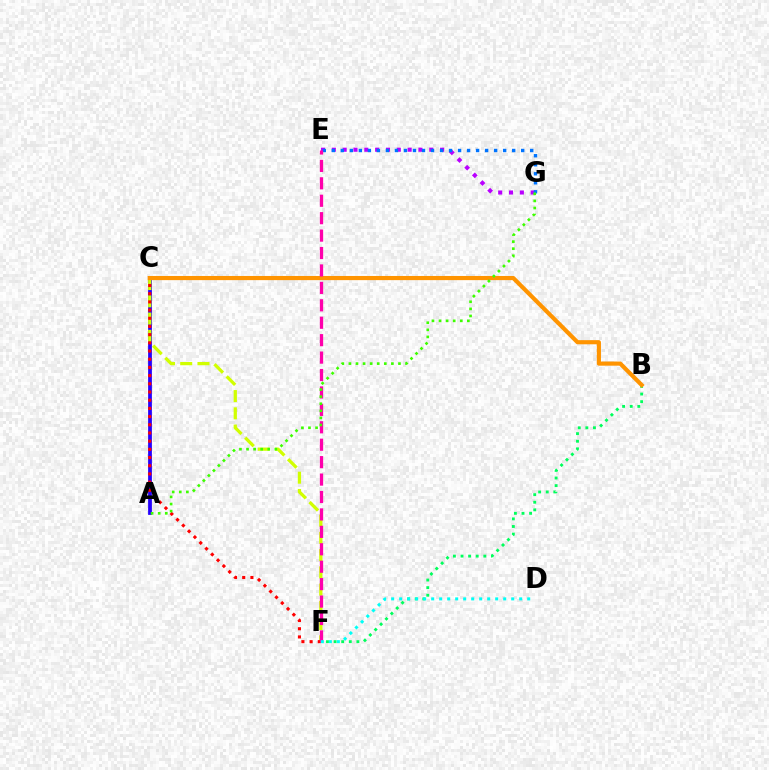{('A', 'C'): [{'color': '#2500ff', 'line_style': 'solid', 'thickness': 2.71}], ('C', 'F'): [{'color': '#d1ff00', 'line_style': 'dashed', 'thickness': 2.34}, {'color': '#ff0000', 'line_style': 'dotted', 'thickness': 2.23}], ('B', 'F'): [{'color': '#00ff5c', 'line_style': 'dotted', 'thickness': 2.07}], ('E', 'G'): [{'color': '#b900ff', 'line_style': 'dotted', 'thickness': 2.94}, {'color': '#0074ff', 'line_style': 'dotted', 'thickness': 2.45}], ('B', 'C'): [{'color': '#ff9400', 'line_style': 'solid', 'thickness': 2.99}], ('E', 'F'): [{'color': '#ff00ac', 'line_style': 'dashed', 'thickness': 2.37}], ('D', 'F'): [{'color': '#00fff6', 'line_style': 'dotted', 'thickness': 2.17}], ('A', 'G'): [{'color': '#3dff00', 'line_style': 'dotted', 'thickness': 1.92}]}